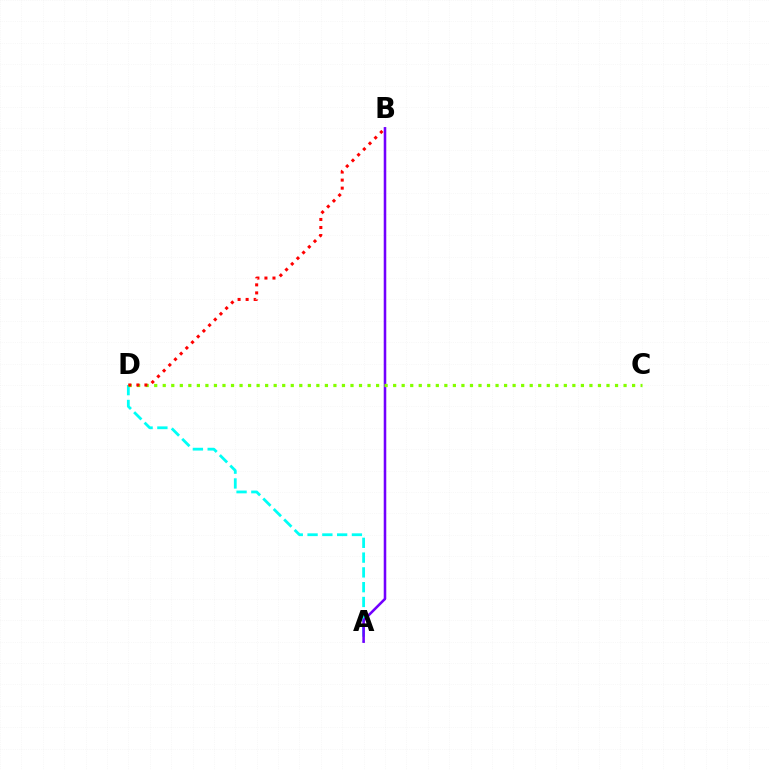{('A', 'D'): [{'color': '#00fff6', 'line_style': 'dashed', 'thickness': 2.01}], ('A', 'B'): [{'color': '#7200ff', 'line_style': 'solid', 'thickness': 1.84}], ('C', 'D'): [{'color': '#84ff00', 'line_style': 'dotted', 'thickness': 2.32}], ('B', 'D'): [{'color': '#ff0000', 'line_style': 'dotted', 'thickness': 2.18}]}